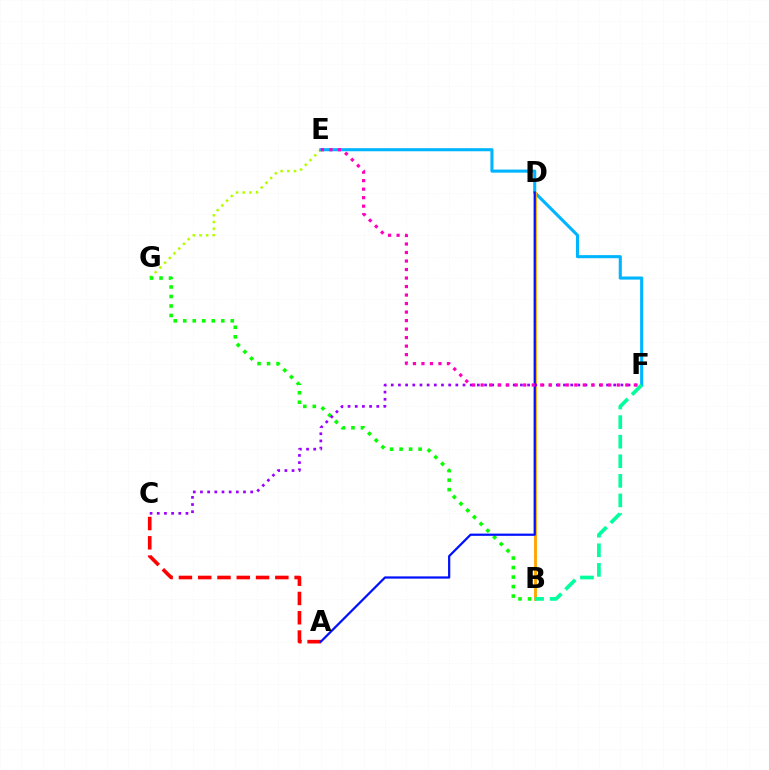{('E', 'G'): [{'color': '#b3ff00', 'line_style': 'dotted', 'thickness': 1.82}], ('B', 'G'): [{'color': '#08ff00', 'line_style': 'dotted', 'thickness': 2.58}], ('E', 'F'): [{'color': '#00b5ff', 'line_style': 'solid', 'thickness': 2.22}, {'color': '#ff00bd', 'line_style': 'dotted', 'thickness': 2.31}], ('B', 'D'): [{'color': '#ffa500', 'line_style': 'solid', 'thickness': 2.07}], ('A', 'C'): [{'color': '#ff0000', 'line_style': 'dashed', 'thickness': 2.62}], ('B', 'F'): [{'color': '#00ff9d', 'line_style': 'dashed', 'thickness': 2.66}], ('C', 'F'): [{'color': '#9b00ff', 'line_style': 'dotted', 'thickness': 1.95}], ('A', 'D'): [{'color': '#0010ff', 'line_style': 'solid', 'thickness': 1.6}]}